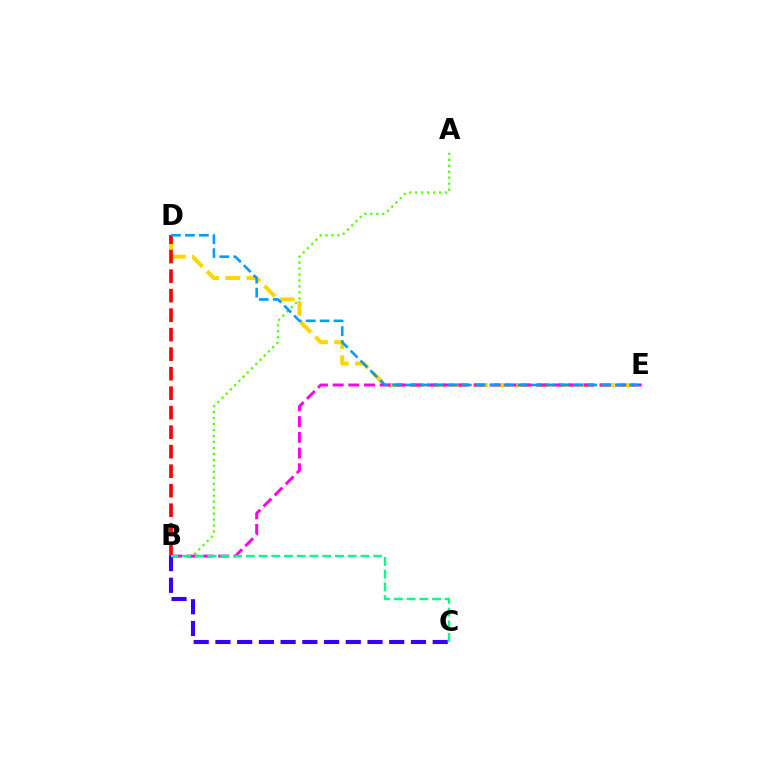{('B', 'C'): [{'color': '#3700ff', 'line_style': 'dashed', 'thickness': 2.95}, {'color': '#00ff86', 'line_style': 'dashed', 'thickness': 1.73}], ('D', 'E'): [{'color': '#ffd500', 'line_style': 'dashed', 'thickness': 2.87}, {'color': '#009eff', 'line_style': 'dashed', 'thickness': 1.89}], ('A', 'B'): [{'color': '#4fff00', 'line_style': 'dotted', 'thickness': 1.62}], ('B', 'D'): [{'color': '#ff0000', 'line_style': 'dashed', 'thickness': 2.65}], ('B', 'E'): [{'color': '#ff00ed', 'line_style': 'dashed', 'thickness': 2.13}]}